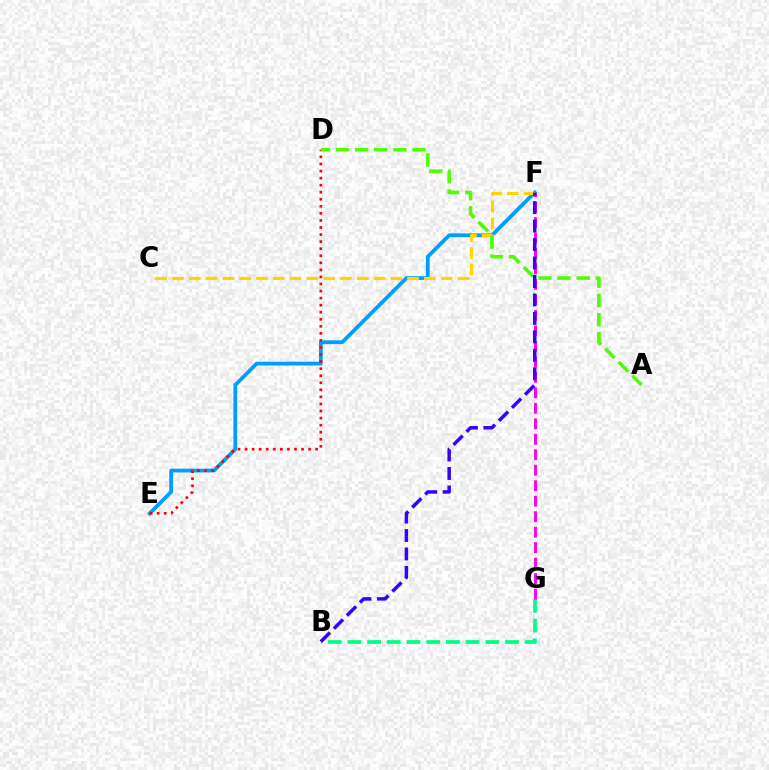{('B', 'G'): [{'color': '#00ff86', 'line_style': 'dashed', 'thickness': 2.68}], ('E', 'F'): [{'color': '#009eff', 'line_style': 'solid', 'thickness': 2.72}], ('D', 'E'): [{'color': '#ff0000', 'line_style': 'dotted', 'thickness': 1.92}], ('C', 'F'): [{'color': '#ffd500', 'line_style': 'dashed', 'thickness': 2.28}], ('F', 'G'): [{'color': '#ff00ed', 'line_style': 'dashed', 'thickness': 2.1}], ('A', 'D'): [{'color': '#4fff00', 'line_style': 'dashed', 'thickness': 2.6}], ('B', 'F'): [{'color': '#3700ff', 'line_style': 'dashed', 'thickness': 2.51}]}